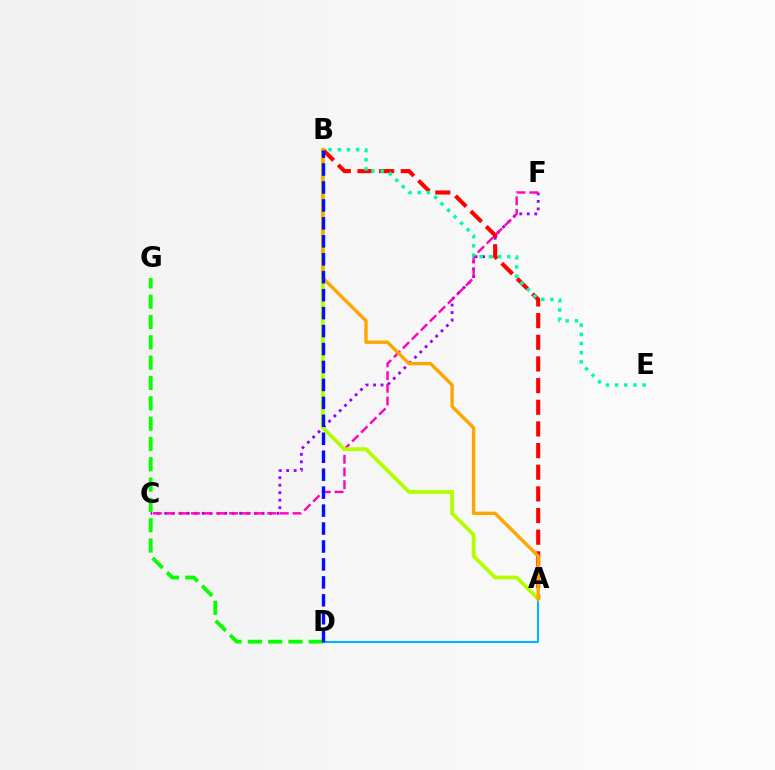{('C', 'F'): [{'color': '#9b00ff', 'line_style': 'dotted', 'thickness': 2.03}, {'color': '#ff00bd', 'line_style': 'dashed', 'thickness': 1.72}], ('A', 'B'): [{'color': '#ff0000', 'line_style': 'dashed', 'thickness': 2.94}, {'color': '#b3ff00', 'line_style': 'solid', 'thickness': 2.73}, {'color': '#ffa500', 'line_style': 'solid', 'thickness': 2.44}], ('A', 'D'): [{'color': '#00b5ff', 'line_style': 'solid', 'thickness': 1.5}], ('D', 'G'): [{'color': '#08ff00', 'line_style': 'dashed', 'thickness': 2.76}], ('B', 'D'): [{'color': '#0010ff', 'line_style': 'dashed', 'thickness': 2.44}], ('B', 'E'): [{'color': '#00ff9d', 'line_style': 'dotted', 'thickness': 2.49}]}